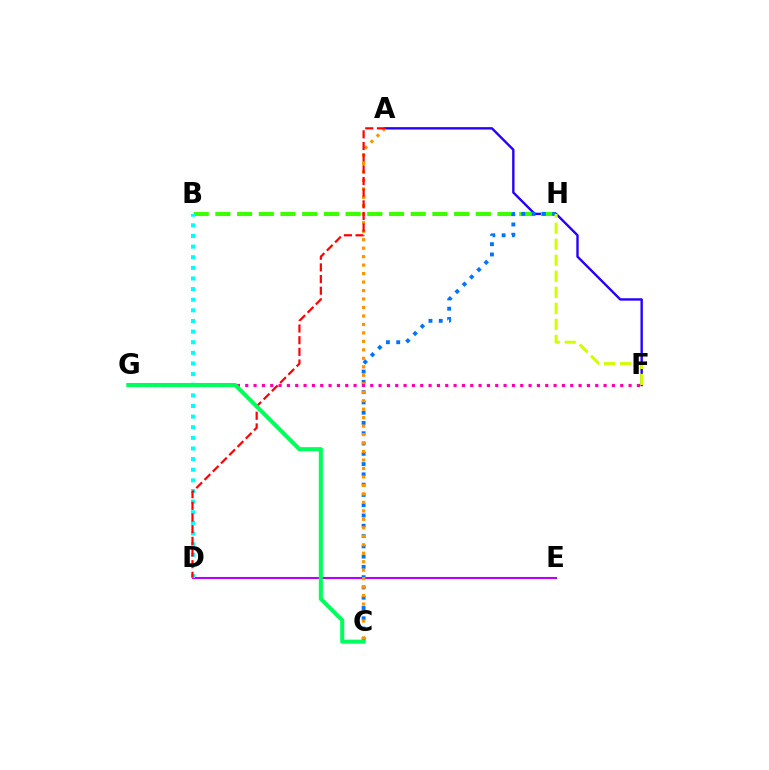{('A', 'F'): [{'color': '#2500ff', 'line_style': 'solid', 'thickness': 1.71}], ('D', 'E'): [{'color': '#b900ff', 'line_style': 'solid', 'thickness': 1.51}], ('B', 'H'): [{'color': '#3dff00', 'line_style': 'dashed', 'thickness': 2.95}], ('B', 'D'): [{'color': '#00fff6', 'line_style': 'dotted', 'thickness': 2.89}], ('C', 'H'): [{'color': '#0074ff', 'line_style': 'dotted', 'thickness': 2.79}], ('A', 'C'): [{'color': '#ff9400', 'line_style': 'dotted', 'thickness': 2.3}], ('F', 'G'): [{'color': '#ff00ac', 'line_style': 'dotted', 'thickness': 2.26}], ('A', 'D'): [{'color': '#ff0000', 'line_style': 'dashed', 'thickness': 1.58}], ('F', 'H'): [{'color': '#d1ff00', 'line_style': 'dashed', 'thickness': 2.18}], ('C', 'G'): [{'color': '#00ff5c', 'line_style': 'solid', 'thickness': 2.91}]}